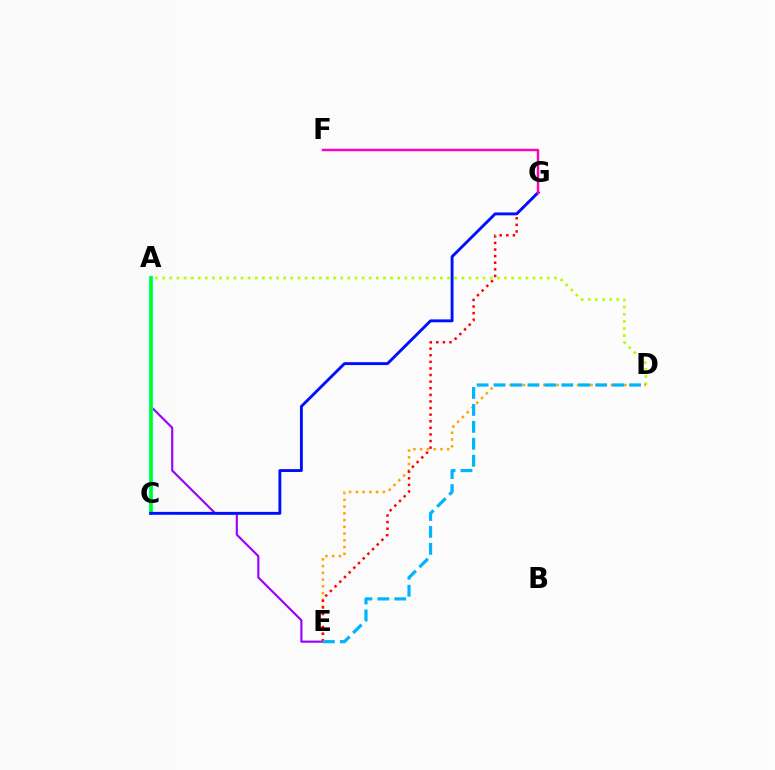{('A', 'E'): [{'color': '#9b00ff', 'line_style': 'solid', 'thickness': 1.54}], ('A', 'C'): [{'color': '#00ff9d', 'line_style': 'solid', 'thickness': 2.97}, {'color': '#08ff00', 'line_style': 'solid', 'thickness': 1.51}], ('A', 'D'): [{'color': '#b3ff00', 'line_style': 'dotted', 'thickness': 1.94}], ('D', 'E'): [{'color': '#ffa500', 'line_style': 'dotted', 'thickness': 1.84}, {'color': '#00b5ff', 'line_style': 'dashed', 'thickness': 2.3}], ('E', 'G'): [{'color': '#ff0000', 'line_style': 'dotted', 'thickness': 1.79}], ('C', 'G'): [{'color': '#0010ff', 'line_style': 'solid', 'thickness': 2.08}], ('F', 'G'): [{'color': '#ff00bd', 'line_style': 'solid', 'thickness': 1.76}]}